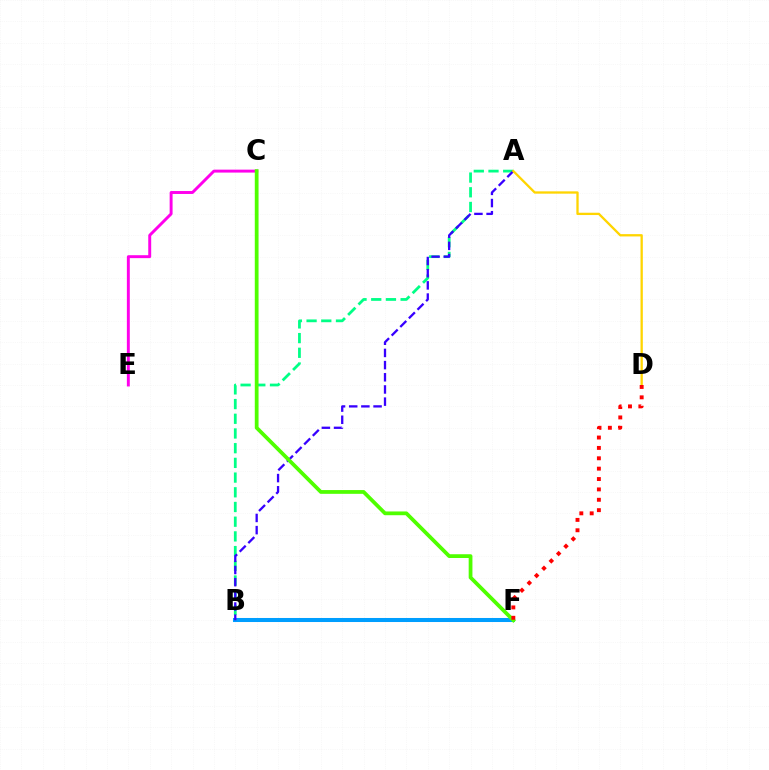{('C', 'E'): [{'color': '#ff00ed', 'line_style': 'solid', 'thickness': 2.11}], ('A', 'B'): [{'color': '#00ff86', 'line_style': 'dashed', 'thickness': 2.0}, {'color': '#3700ff', 'line_style': 'dashed', 'thickness': 1.65}], ('B', 'F'): [{'color': '#009eff', 'line_style': 'solid', 'thickness': 2.91}], ('A', 'D'): [{'color': '#ffd500', 'line_style': 'solid', 'thickness': 1.66}], ('C', 'F'): [{'color': '#4fff00', 'line_style': 'solid', 'thickness': 2.71}], ('D', 'F'): [{'color': '#ff0000', 'line_style': 'dotted', 'thickness': 2.82}]}